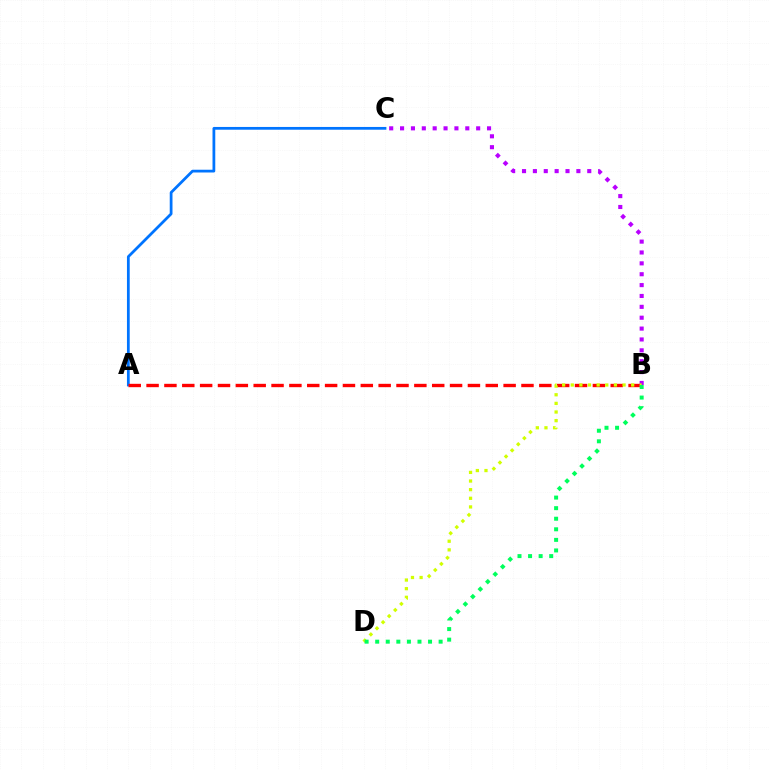{('B', 'C'): [{'color': '#b900ff', 'line_style': 'dotted', 'thickness': 2.95}], ('A', 'C'): [{'color': '#0074ff', 'line_style': 'solid', 'thickness': 1.99}], ('A', 'B'): [{'color': '#ff0000', 'line_style': 'dashed', 'thickness': 2.43}], ('B', 'D'): [{'color': '#d1ff00', 'line_style': 'dotted', 'thickness': 2.35}, {'color': '#00ff5c', 'line_style': 'dotted', 'thickness': 2.87}]}